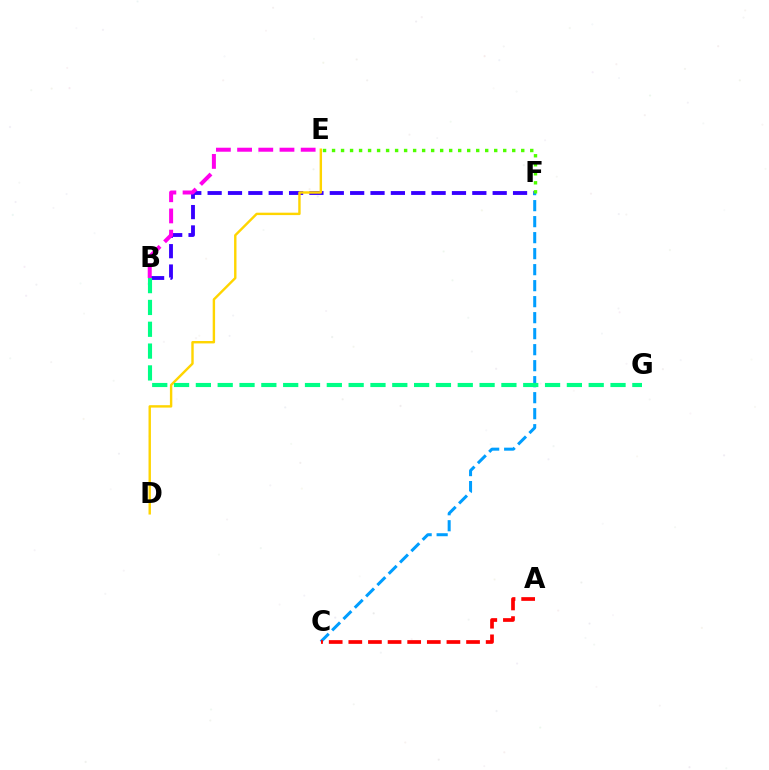{('B', 'F'): [{'color': '#3700ff', 'line_style': 'dashed', 'thickness': 2.77}], ('C', 'F'): [{'color': '#009eff', 'line_style': 'dashed', 'thickness': 2.17}], ('D', 'E'): [{'color': '#ffd500', 'line_style': 'solid', 'thickness': 1.74}], ('E', 'F'): [{'color': '#4fff00', 'line_style': 'dotted', 'thickness': 2.45}], ('A', 'C'): [{'color': '#ff0000', 'line_style': 'dashed', 'thickness': 2.67}], ('B', 'G'): [{'color': '#00ff86', 'line_style': 'dashed', 'thickness': 2.96}], ('B', 'E'): [{'color': '#ff00ed', 'line_style': 'dashed', 'thickness': 2.88}]}